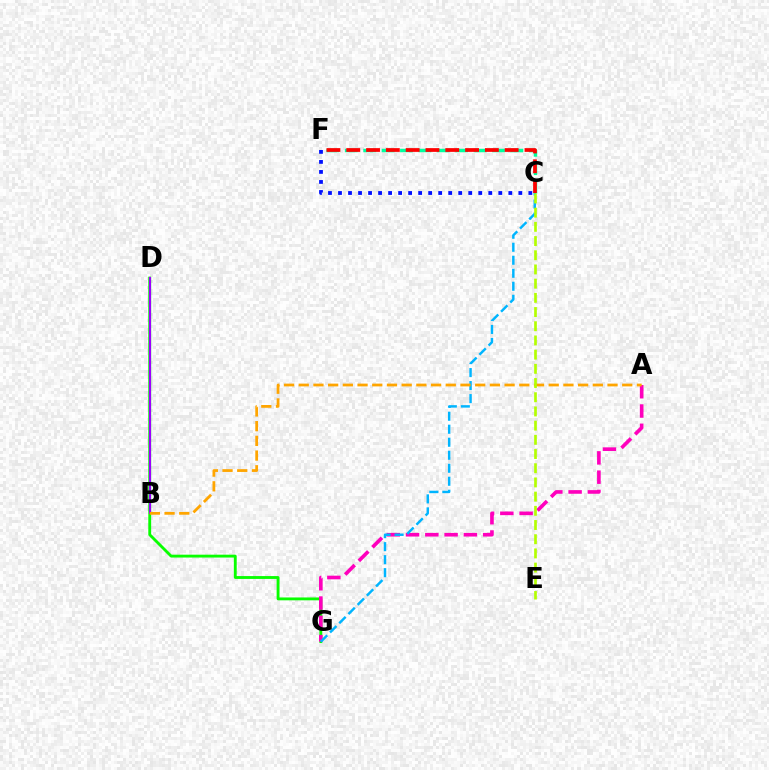{('D', 'G'): [{'color': '#08ff00', 'line_style': 'solid', 'thickness': 2.06}], ('A', 'G'): [{'color': '#ff00bd', 'line_style': 'dashed', 'thickness': 2.62}], ('B', 'D'): [{'color': '#9b00ff', 'line_style': 'solid', 'thickness': 1.5}], ('C', 'G'): [{'color': '#00b5ff', 'line_style': 'dashed', 'thickness': 1.77}], ('C', 'F'): [{'color': '#00ff9d', 'line_style': 'dashed', 'thickness': 2.5}, {'color': '#0010ff', 'line_style': 'dotted', 'thickness': 2.72}, {'color': '#ff0000', 'line_style': 'dashed', 'thickness': 2.69}], ('A', 'B'): [{'color': '#ffa500', 'line_style': 'dashed', 'thickness': 2.0}], ('C', 'E'): [{'color': '#b3ff00', 'line_style': 'dashed', 'thickness': 1.93}]}